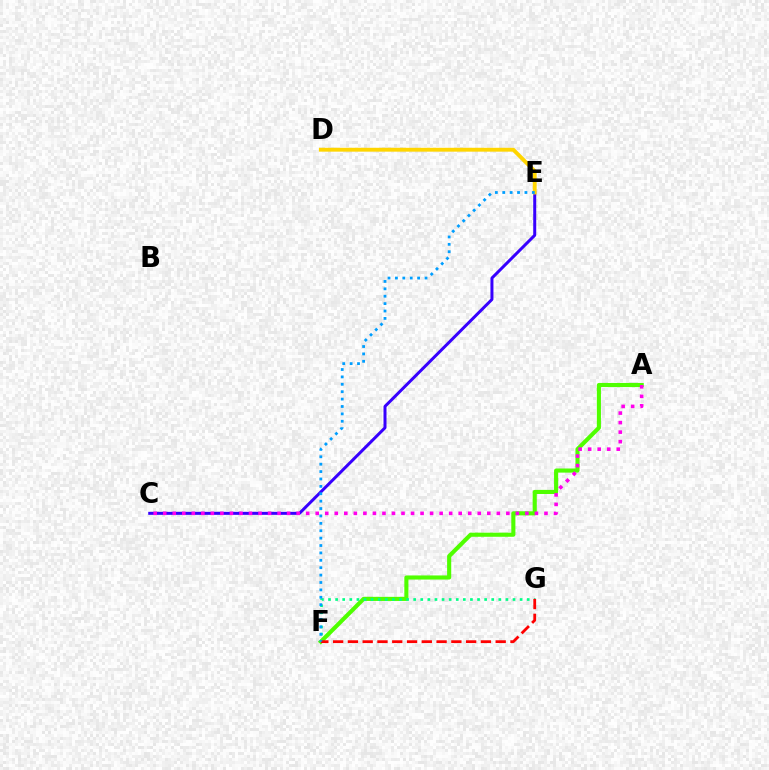{('A', 'F'): [{'color': '#4fff00', 'line_style': 'solid', 'thickness': 2.96}], ('C', 'E'): [{'color': '#3700ff', 'line_style': 'solid', 'thickness': 2.16}], ('A', 'C'): [{'color': '#ff00ed', 'line_style': 'dotted', 'thickness': 2.59}], ('F', 'G'): [{'color': '#00ff86', 'line_style': 'dotted', 'thickness': 1.93}, {'color': '#ff0000', 'line_style': 'dashed', 'thickness': 2.01}], ('D', 'E'): [{'color': '#ffd500', 'line_style': 'solid', 'thickness': 2.79}], ('E', 'F'): [{'color': '#009eff', 'line_style': 'dotted', 'thickness': 2.01}]}